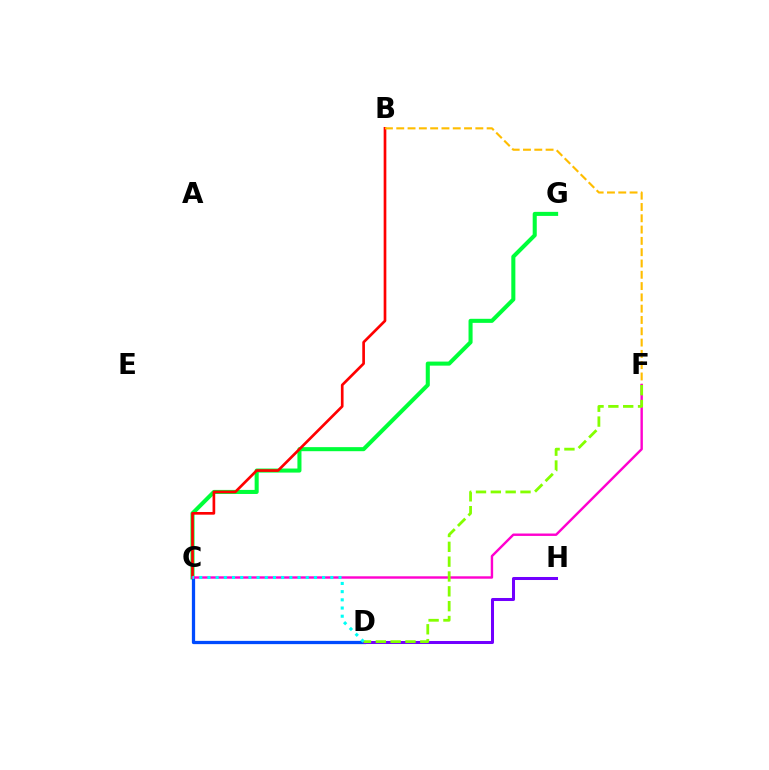{('C', 'G'): [{'color': '#00ff39', 'line_style': 'solid', 'thickness': 2.92}], ('C', 'D'): [{'color': '#004bff', 'line_style': 'solid', 'thickness': 2.35}, {'color': '#00fff6', 'line_style': 'dotted', 'thickness': 2.23}], ('B', 'C'): [{'color': '#ff0000', 'line_style': 'solid', 'thickness': 1.93}], ('B', 'F'): [{'color': '#ffbd00', 'line_style': 'dashed', 'thickness': 1.54}], ('D', 'H'): [{'color': '#7200ff', 'line_style': 'solid', 'thickness': 2.18}], ('C', 'F'): [{'color': '#ff00cf', 'line_style': 'solid', 'thickness': 1.74}], ('D', 'F'): [{'color': '#84ff00', 'line_style': 'dashed', 'thickness': 2.02}]}